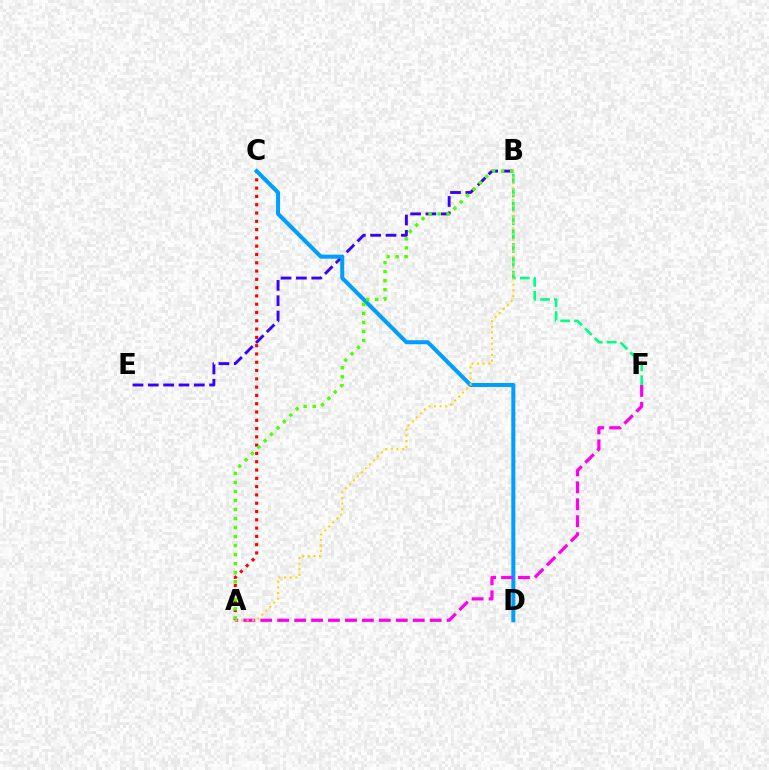{('B', 'E'): [{'color': '#3700ff', 'line_style': 'dashed', 'thickness': 2.08}], ('A', 'C'): [{'color': '#ff0000', 'line_style': 'dotted', 'thickness': 2.25}], ('C', 'D'): [{'color': '#009eff', 'line_style': 'solid', 'thickness': 2.9}], ('A', 'F'): [{'color': '#ff00ed', 'line_style': 'dashed', 'thickness': 2.3}], ('B', 'F'): [{'color': '#00ff86', 'line_style': 'dashed', 'thickness': 1.88}], ('A', 'B'): [{'color': '#ffd500', 'line_style': 'dotted', 'thickness': 1.53}, {'color': '#4fff00', 'line_style': 'dotted', 'thickness': 2.45}]}